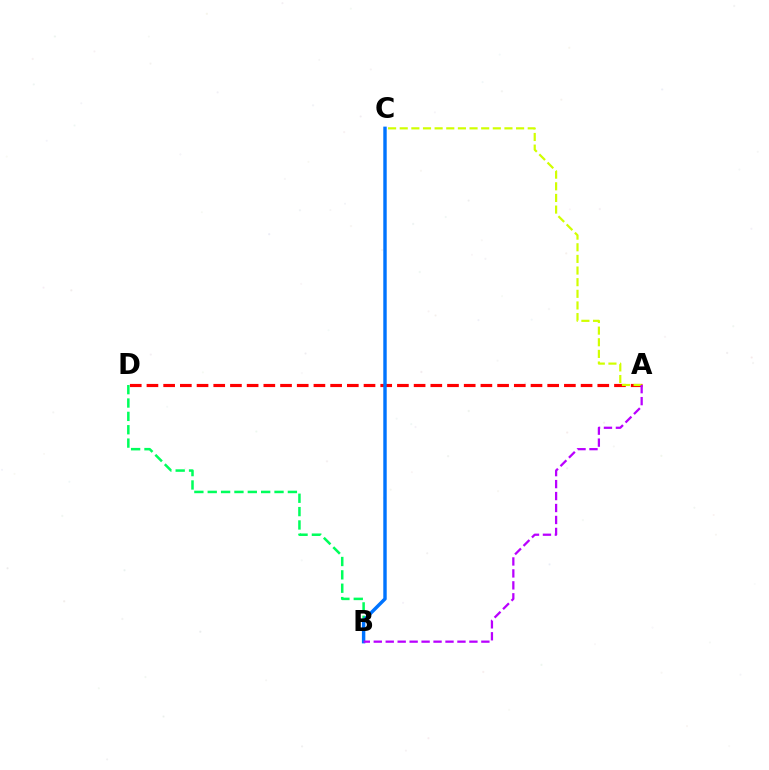{('A', 'D'): [{'color': '#ff0000', 'line_style': 'dashed', 'thickness': 2.27}], ('A', 'C'): [{'color': '#d1ff00', 'line_style': 'dashed', 'thickness': 1.58}], ('B', 'D'): [{'color': '#00ff5c', 'line_style': 'dashed', 'thickness': 1.81}], ('B', 'C'): [{'color': '#0074ff', 'line_style': 'solid', 'thickness': 2.47}], ('A', 'B'): [{'color': '#b900ff', 'line_style': 'dashed', 'thickness': 1.62}]}